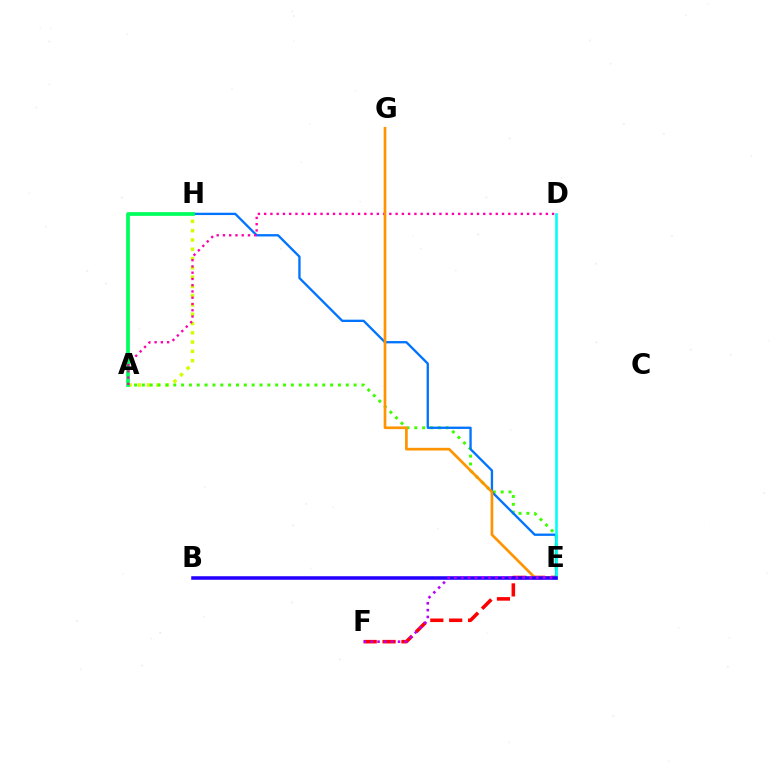{('A', 'H'): [{'color': '#d1ff00', 'line_style': 'dotted', 'thickness': 2.52}, {'color': '#00ff5c', 'line_style': 'solid', 'thickness': 2.68}], ('A', 'E'): [{'color': '#3dff00', 'line_style': 'dotted', 'thickness': 2.13}], ('E', 'H'): [{'color': '#0074ff', 'line_style': 'solid', 'thickness': 1.67}], ('E', 'F'): [{'color': '#ff0000', 'line_style': 'dashed', 'thickness': 2.56}, {'color': '#b900ff', 'line_style': 'dotted', 'thickness': 1.85}], ('A', 'D'): [{'color': '#ff00ac', 'line_style': 'dotted', 'thickness': 1.7}], ('E', 'G'): [{'color': '#ff9400', 'line_style': 'solid', 'thickness': 1.94}], ('D', 'E'): [{'color': '#00fff6', 'line_style': 'solid', 'thickness': 1.89}], ('B', 'E'): [{'color': '#2500ff', 'line_style': 'solid', 'thickness': 2.55}]}